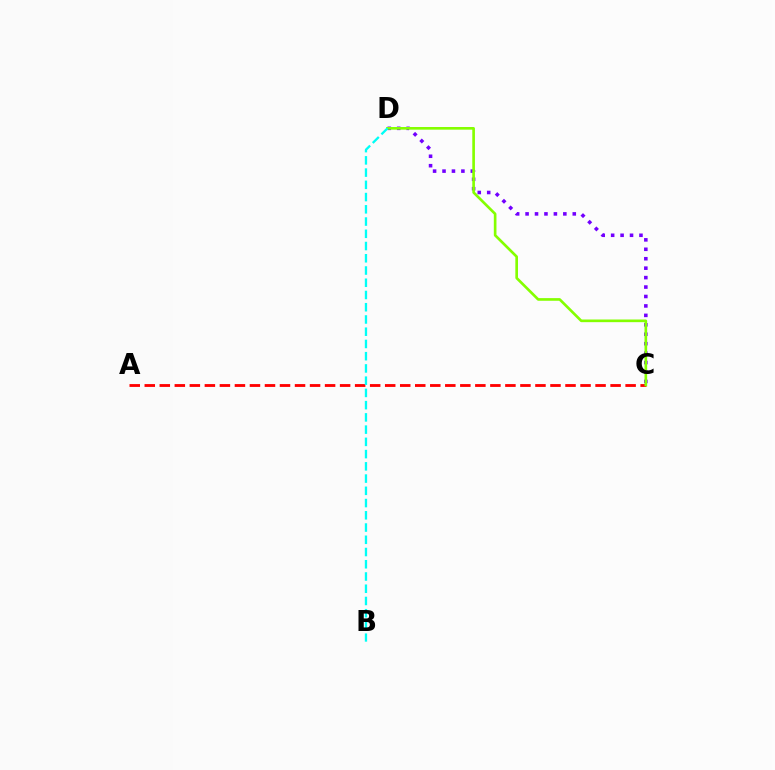{('A', 'C'): [{'color': '#ff0000', 'line_style': 'dashed', 'thickness': 2.04}], ('C', 'D'): [{'color': '#7200ff', 'line_style': 'dotted', 'thickness': 2.56}, {'color': '#84ff00', 'line_style': 'solid', 'thickness': 1.91}], ('B', 'D'): [{'color': '#00fff6', 'line_style': 'dashed', 'thickness': 1.66}]}